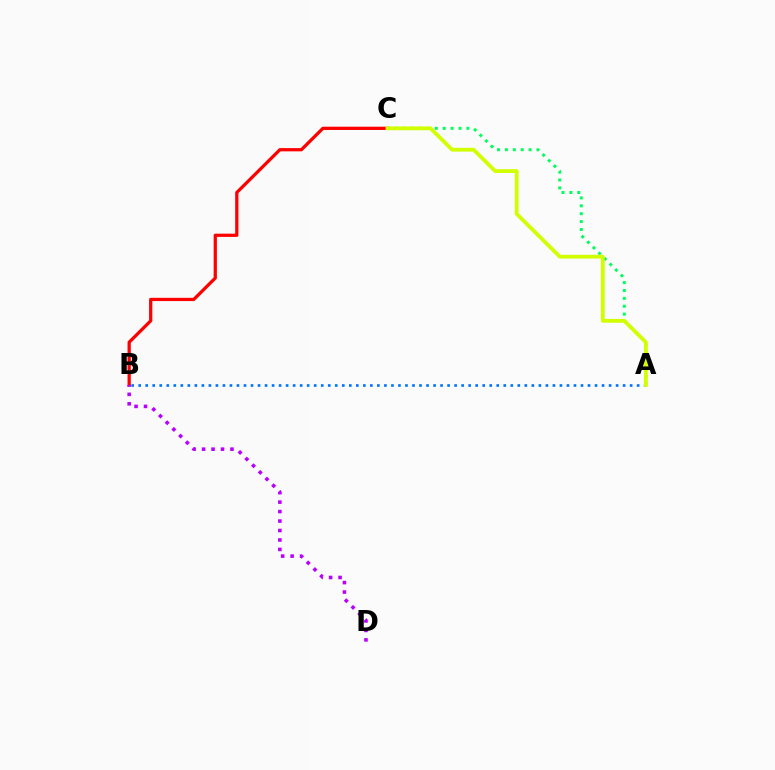{('A', 'C'): [{'color': '#00ff5c', 'line_style': 'dotted', 'thickness': 2.14}, {'color': '#d1ff00', 'line_style': 'solid', 'thickness': 2.72}], ('A', 'B'): [{'color': '#0074ff', 'line_style': 'dotted', 'thickness': 1.91}], ('B', 'C'): [{'color': '#ff0000', 'line_style': 'solid', 'thickness': 2.34}], ('B', 'D'): [{'color': '#b900ff', 'line_style': 'dotted', 'thickness': 2.57}]}